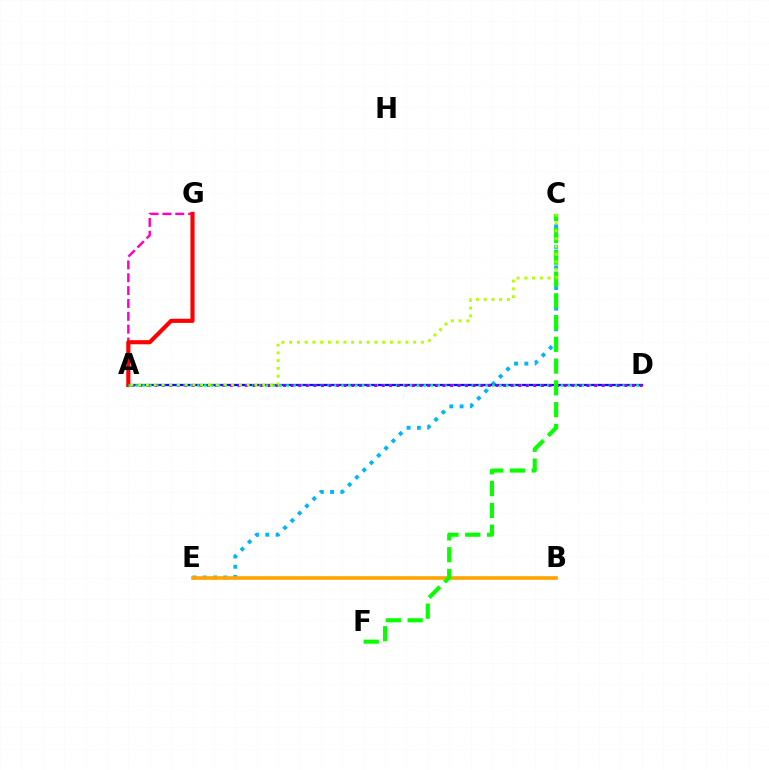{('A', 'G'): [{'color': '#ff00bd', 'line_style': 'dashed', 'thickness': 1.74}, {'color': '#ff0000', 'line_style': 'solid', 'thickness': 2.97}], ('C', 'E'): [{'color': '#00b5ff', 'line_style': 'dotted', 'thickness': 2.8}], ('A', 'D'): [{'color': '#0010ff', 'line_style': 'solid', 'thickness': 1.62}, {'color': '#00ff9d', 'line_style': 'dotted', 'thickness': 1.86}, {'color': '#9b00ff', 'line_style': 'dotted', 'thickness': 2.06}], ('B', 'E'): [{'color': '#ffa500', 'line_style': 'solid', 'thickness': 2.61}], ('C', 'F'): [{'color': '#08ff00', 'line_style': 'dashed', 'thickness': 2.96}], ('A', 'C'): [{'color': '#b3ff00', 'line_style': 'dotted', 'thickness': 2.11}]}